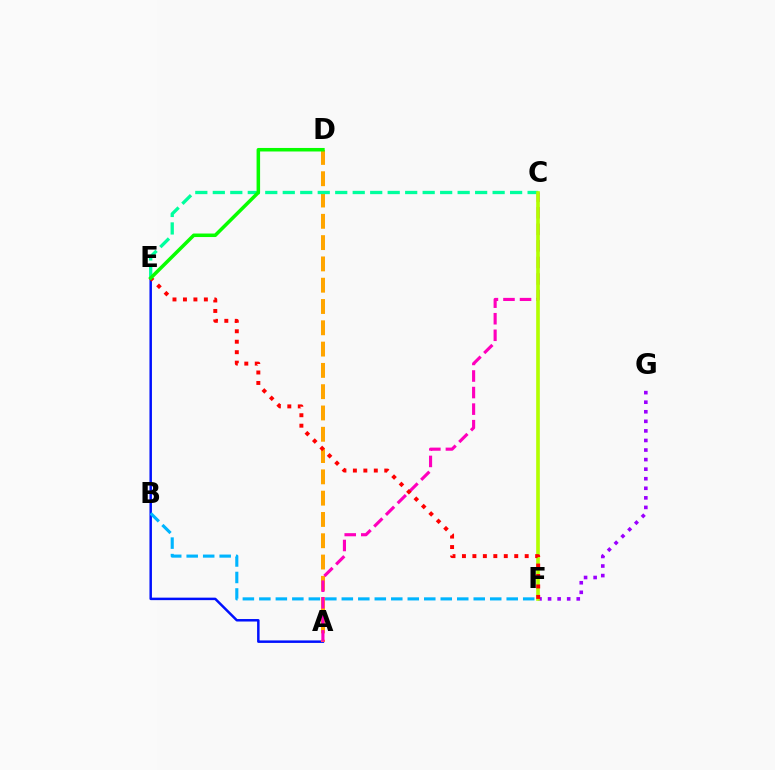{('A', 'E'): [{'color': '#0010ff', 'line_style': 'solid', 'thickness': 1.79}], ('A', 'D'): [{'color': '#ffa500', 'line_style': 'dashed', 'thickness': 2.89}], ('C', 'E'): [{'color': '#00ff9d', 'line_style': 'dashed', 'thickness': 2.38}], ('F', 'G'): [{'color': '#9b00ff', 'line_style': 'dotted', 'thickness': 2.6}], ('A', 'C'): [{'color': '#ff00bd', 'line_style': 'dashed', 'thickness': 2.25}], ('B', 'F'): [{'color': '#00b5ff', 'line_style': 'dashed', 'thickness': 2.24}], ('C', 'F'): [{'color': '#b3ff00', 'line_style': 'solid', 'thickness': 2.63}], ('E', 'F'): [{'color': '#ff0000', 'line_style': 'dotted', 'thickness': 2.84}], ('D', 'E'): [{'color': '#08ff00', 'line_style': 'solid', 'thickness': 2.53}]}